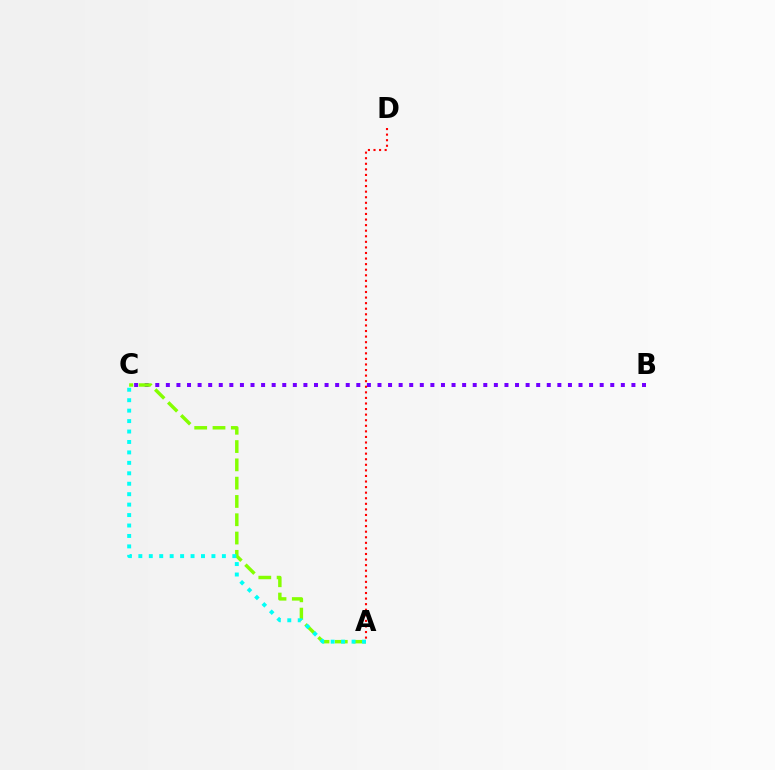{('B', 'C'): [{'color': '#7200ff', 'line_style': 'dotted', 'thickness': 2.87}], ('A', 'D'): [{'color': '#ff0000', 'line_style': 'dotted', 'thickness': 1.51}], ('A', 'C'): [{'color': '#84ff00', 'line_style': 'dashed', 'thickness': 2.49}, {'color': '#00fff6', 'line_style': 'dotted', 'thickness': 2.84}]}